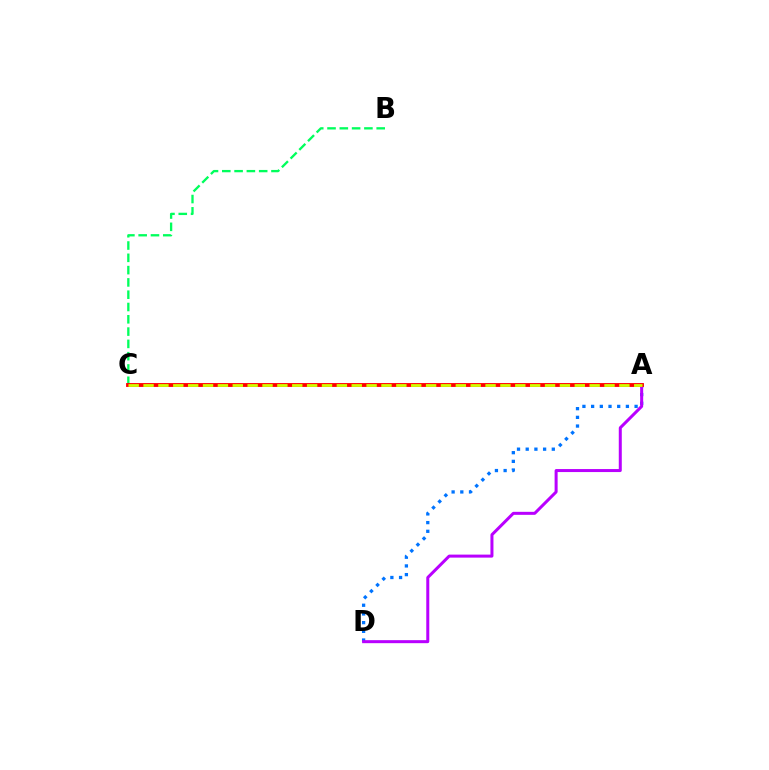{('A', 'D'): [{'color': '#0074ff', 'line_style': 'dotted', 'thickness': 2.36}, {'color': '#b900ff', 'line_style': 'solid', 'thickness': 2.17}], ('B', 'C'): [{'color': '#00ff5c', 'line_style': 'dashed', 'thickness': 1.67}], ('A', 'C'): [{'color': '#ff0000', 'line_style': 'solid', 'thickness': 2.77}, {'color': '#d1ff00', 'line_style': 'dashed', 'thickness': 2.02}]}